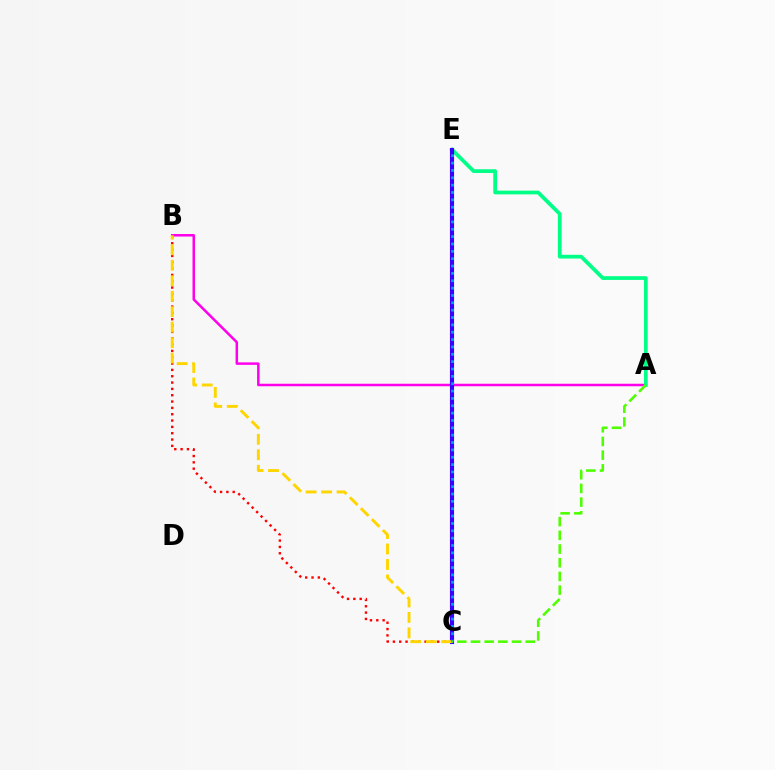{('A', 'B'): [{'color': '#ff00ed', 'line_style': 'solid', 'thickness': 1.81}], ('A', 'E'): [{'color': '#00ff86', 'line_style': 'solid', 'thickness': 2.69}], ('C', 'E'): [{'color': '#3700ff', 'line_style': 'solid', 'thickness': 2.97}, {'color': '#009eff', 'line_style': 'dotted', 'thickness': 2.0}], ('B', 'C'): [{'color': '#ff0000', 'line_style': 'dotted', 'thickness': 1.72}, {'color': '#ffd500', 'line_style': 'dashed', 'thickness': 2.1}], ('A', 'C'): [{'color': '#4fff00', 'line_style': 'dashed', 'thickness': 1.86}]}